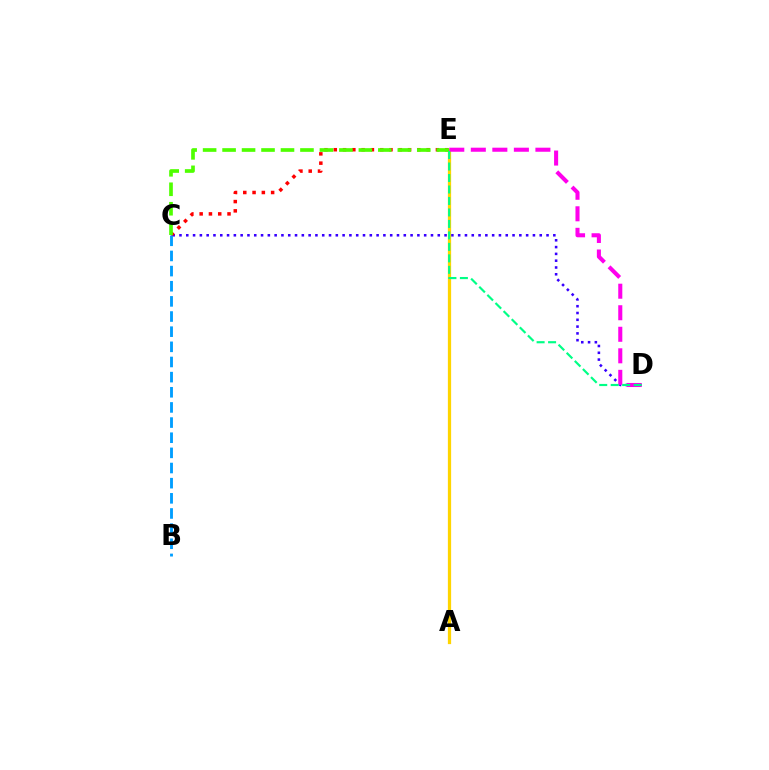{('C', 'D'): [{'color': '#3700ff', 'line_style': 'dotted', 'thickness': 1.85}], ('A', 'E'): [{'color': '#ffd500', 'line_style': 'solid', 'thickness': 2.34}], ('C', 'E'): [{'color': '#ff0000', 'line_style': 'dotted', 'thickness': 2.52}, {'color': '#4fff00', 'line_style': 'dashed', 'thickness': 2.64}], ('D', 'E'): [{'color': '#ff00ed', 'line_style': 'dashed', 'thickness': 2.93}, {'color': '#00ff86', 'line_style': 'dashed', 'thickness': 1.56}], ('B', 'C'): [{'color': '#009eff', 'line_style': 'dashed', 'thickness': 2.06}]}